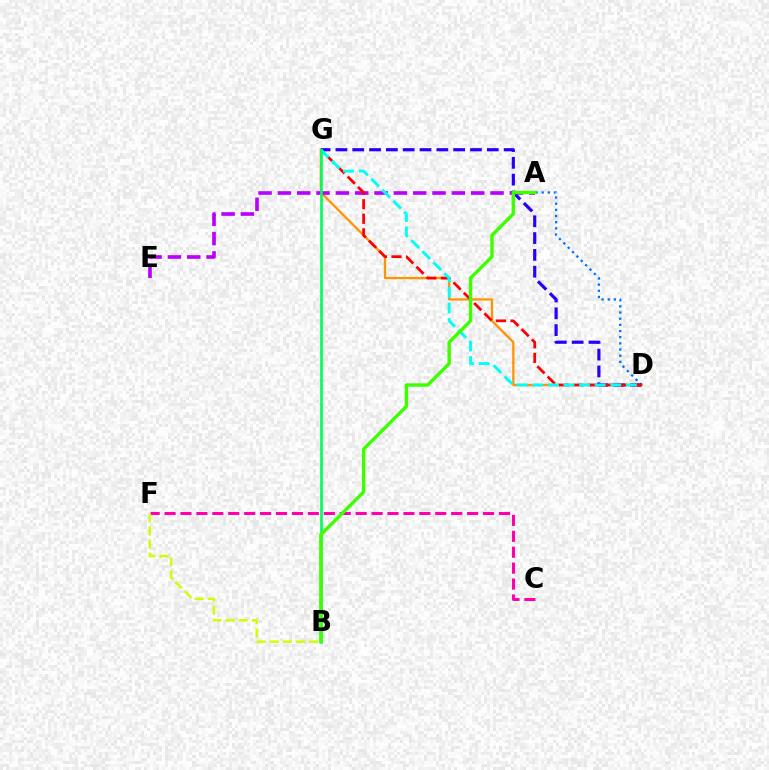{('D', 'G'): [{'color': '#ff9400', 'line_style': 'solid', 'thickness': 1.65}, {'color': '#2500ff', 'line_style': 'dashed', 'thickness': 2.28}, {'color': '#ff0000', 'line_style': 'dashed', 'thickness': 1.98}, {'color': '#00fff6', 'line_style': 'dashed', 'thickness': 2.12}], ('A', 'D'): [{'color': '#0074ff', 'line_style': 'dotted', 'thickness': 1.68}], ('C', 'F'): [{'color': '#ff00ac', 'line_style': 'dashed', 'thickness': 2.16}], ('A', 'E'): [{'color': '#b900ff', 'line_style': 'dashed', 'thickness': 2.63}], ('B', 'F'): [{'color': '#d1ff00', 'line_style': 'dashed', 'thickness': 1.78}], ('B', 'G'): [{'color': '#00ff5c', 'line_style': 'solid', 'thickness': 1.92}], ('A', 'B'): [{'color': '#3dff00', 'line_style': 'solid', 'thickness': 2.45}]}